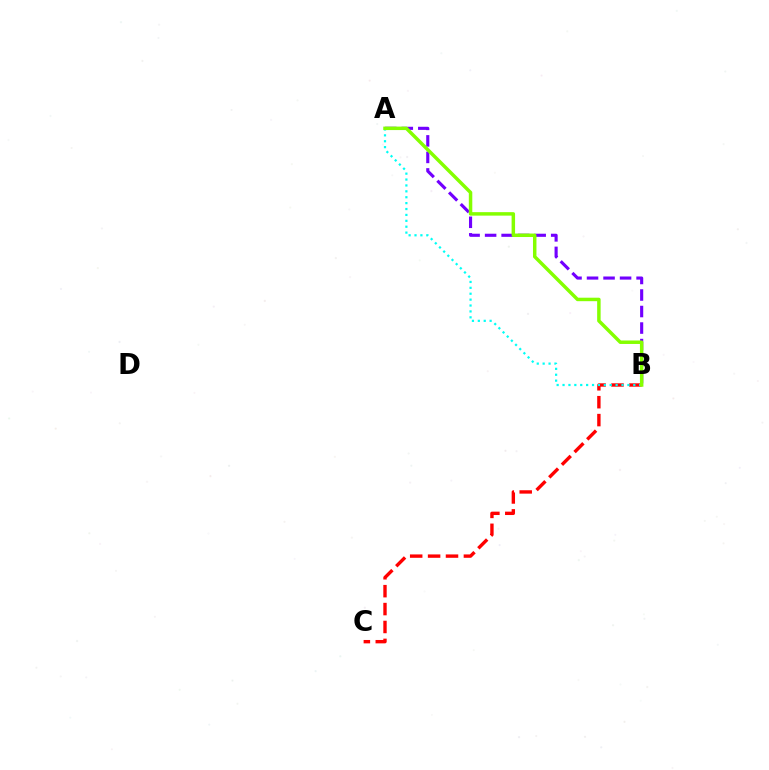{('B', 'C'): [{'color': '#ff0000', 'line_style': 'dashed', 'thickness': 2.43}], ('A', 'B'): [{'color': '#7200ff', 'line_style': 'dashed', 'thickness': 2.24}, {'color': '#00fff6', 'line_style': 'dotted', 'thickness': 1.6}, {'color': '#84ff00', 'line_style': 'solid', 'thickness': 2.5}]}